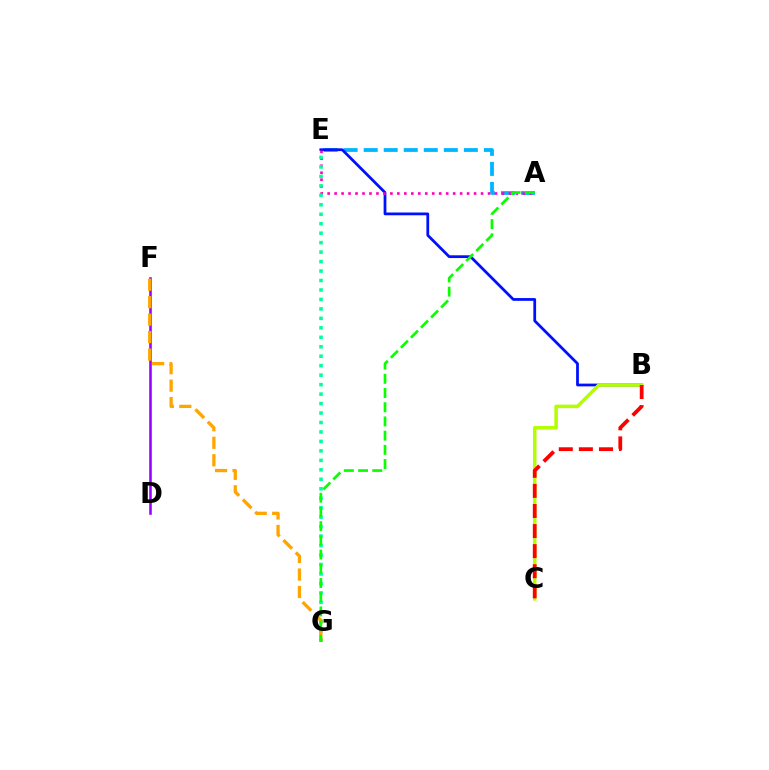{('A', 'E'): [{'color': '#00b5ff', 'line_style': 'dashed', 'thickness': 2.72}, {'color': '#ff00bd', 'line_style': 'dotted', 'thickness': 1.89}], ('B', 'E'): [{'color': '#0010ff', 'line_style': 'solid', 'thickness': 1.99}], ('E', 'G'): [{'color': '#00ff9d', 'line_style': 'dotted', 'thickness': 2.57}], ('B', 'C'): [{'color': '#b3ff00', 'line_style': 'solid', 'thickness': 2.54}, {'color': '#ff0000', 'line_style': 'dashed', 'thickness': 2.73}], ('D', 'F'): [{'color': '#9b00ff', 'line_style': 'solid', 'thickness': 1.86}], ('F', 'G'): [{'color': '#ffa500', 'line_style': 'dashed', 'thickness': 2.37}], ('A', 'G'): [{'color': '#08ff00', 'line_style': 'dashed', 'thickness': 1.93}]}